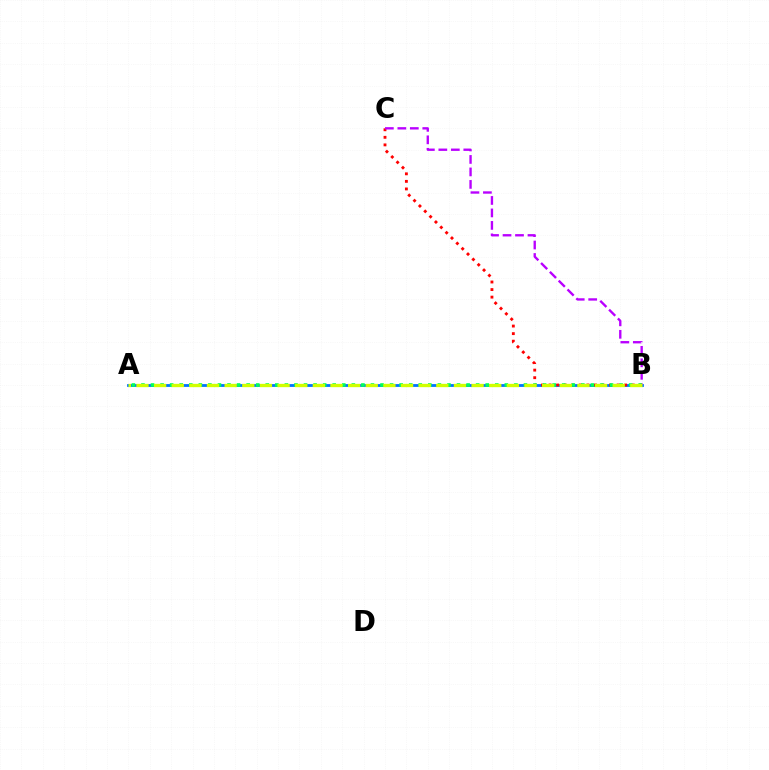{('A', 'B'): [{'color': '#0074ff', 'line_style': 'solid', 'thickness': 2.02}, {'color': '#00ff5c', 'line_style': 'dotted', 'thickness': 2.6}, {'color': '#d1ff00', 'line_style': 'dashed', 'thickness': 2.4}], ('B', 'C'): [{'color': '#ff0000', 'line_style': 'dotted', 'thickness': 2.05}, {'color': '#b900ff', 'line_style': 'dashed', 'thickness': 1.7}]}